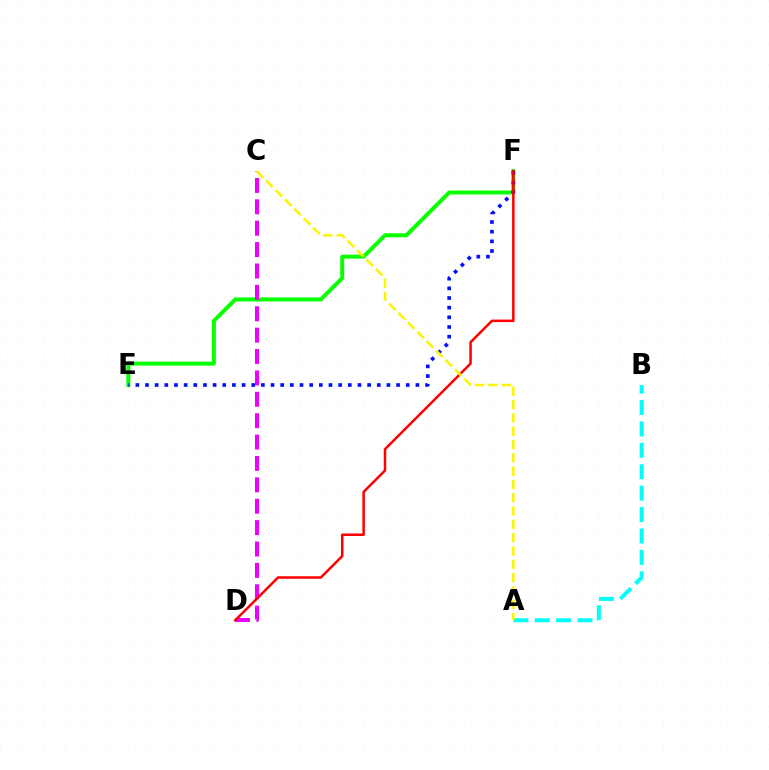{('E', 'F'): [{'color': '#08ff00', 'line_style': 'solid', 'thickness': 2.86}, {'color': '#0010ff', 'line_style': 'dotted', 'thickness': 2.62}], ('C', 'D'): [{'color': '#ee00ff', 'line_style': 'dashed', 'thickness': 2.91}], ('D', 'F'): [{'color': '#ff0000', 'line_style': 'solid', 'thickness': 1.8}], ('A', 'B'): [{'color': '#00fff6', 'line_style': 'dashed', 'thickness': 2.91}], ('A', 'C'): [{'color': '#fcf500', 'line_style': 'dashed', 'thickness': 1.81}]}